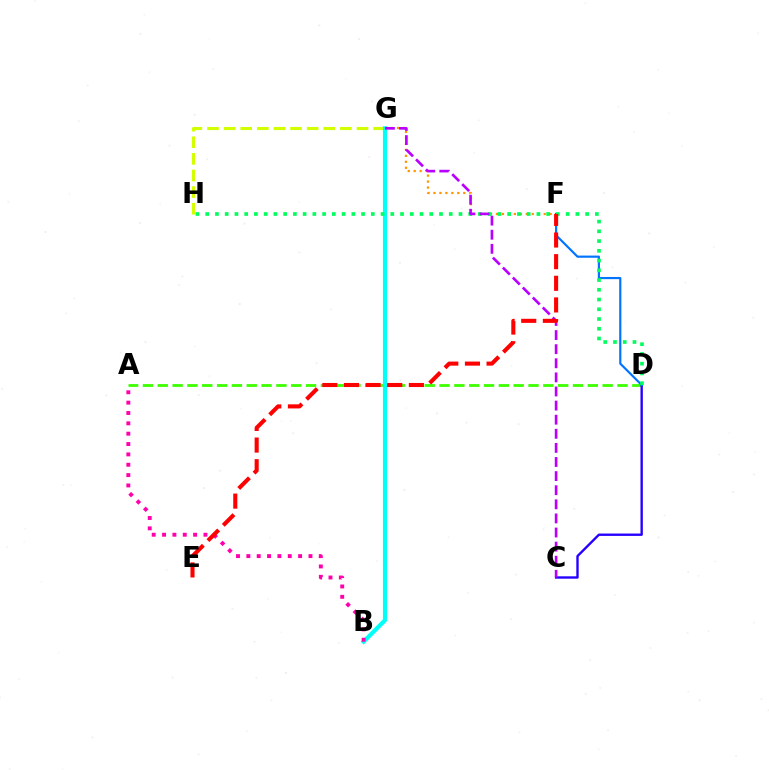{('F', 'G'): [{'color': '#ff9400', 'line_style': 'dotted', 'thickness': 1.62}], ('G', 'H'): [{'color': '#d1ff00', 'line_style': 'dashed', 'thickness': 2.26}], ('A', 'D'): [{'color': '#3dff00', 'line_style': 'dashed', 'thickness': 2.01}], ('B', 'G'): [{'color': '#00fff6', 'line_style': 'solid', 'thickness': 3.0}], ('C', 'D'): [{'color': '#2500ff', 'line_style': 'solid', 'thickness': 1.71}], ('D', 'F'): [{'color': '#0074ff', 'line_style': 'solid', 'thickness': 1.57}], ('D', 'H'): [{'color': '#00ff5c', 'line_style': 'dotted', 'thickness': 2.65}], ('A', 'B'): [{'color': '#ff00ac', 'line_style': 'dotted', 'thickness': 2.81}], ('C', 'G'): [{'color': '#b900ff', 'line_style': 'dashed', 'thickness': 1.92}], ('E', 'F'): [{'color': '#ff0000', 'line_style': 'dashed', 'thickness': 2.94}]}